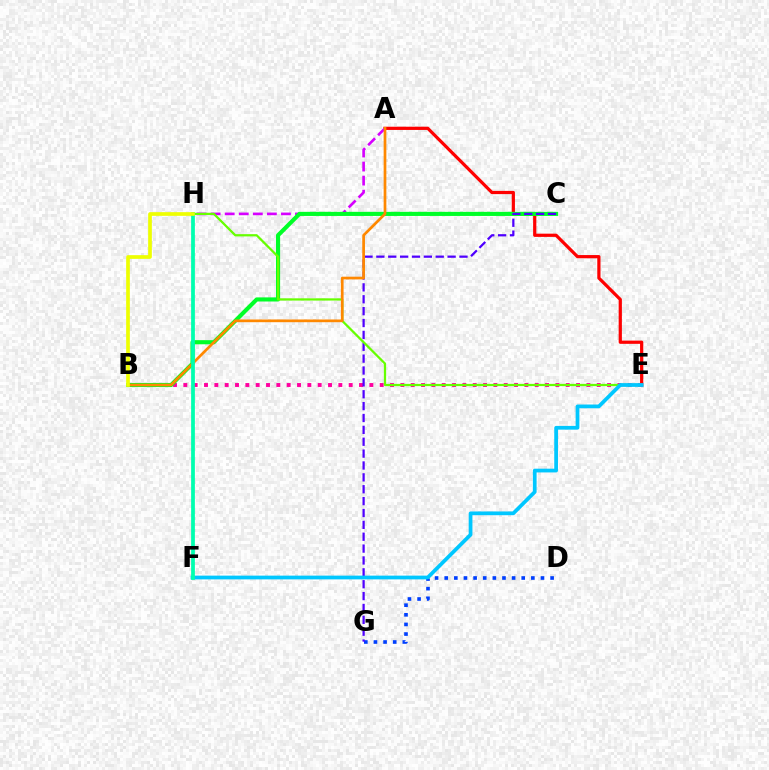{('A', 'E'): [{'color': '#ff0000', 'line_style': 'solid', 'thickness': 2.32}], ('A', 'H'): [{'color': '#d600ff', 'line_style': 'dashed', 'thickness': 1.91}], ('B', 'E'): [{'color': '#ff00a0', 'line_style': 'dotted', 'thickness': 2.81}], ('D', 'G'): [{'color': '#003fff', 'line_style': 'dotted', 'thickness': 2.62}], ('B', 'C'): [{'color': '#00ff27', 'line_style': 'solid', 'thickness': 2.96}], ('C', 'G'): [{'color': '#4f00ff', 'line_style': 'dashed', 'thickness': 1.61}], ('E', 'H'): [{'color': '#66ff00', 'line_style': 'solid', 'thickness': 1.62}], ('E', 'F'): [{'color': '#00c7ff', 'line_style': 'solid', 'thickness': 2.69}], ('A', 'B'): [{'color': '#ff8800', 'line_style': 'solid', 'thickness': 1.95}], ('F', 'H'): [{'color': '#00ffaf', 'line_style': 'solid', 'thickness': 2.7}], ('B', 'H'): [{'color': '#eeff00', 'line_style': 'solid', 'thickness': 2.65}]}